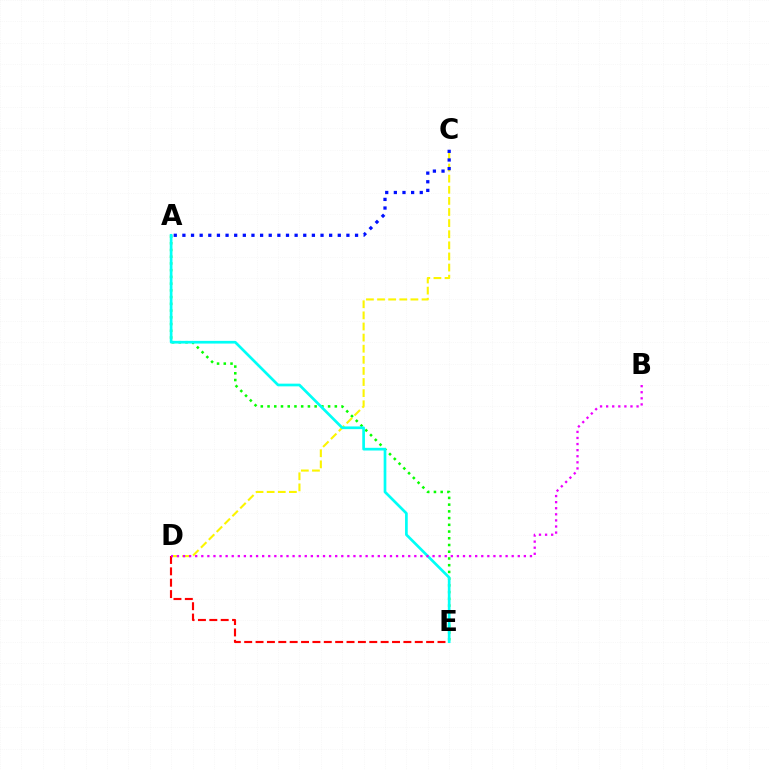{('A', 'E'): [{'color': '#08ff00', 'line_style': 'dotted', 'thickness': 1.83}, {'color': '#00fff6', 'line_style': 'solid', 'thickness': 1.94}], ('C', 'D'): [{'color': '#fcf500', 'line_style': 'dashed', 'thickness': 1.51}], ('D', 'E'): [{'color': '#ff0000', 'line_style': 'dashed', 'thickness': 1.54}], ('B', 'D'): [{'color': '#ee00ff', 'line_style': 'dotted', 'thickness': 1.65}], ('A', 'C'): [{'color': '#0010ff', 'line_style': 'dotted', 'thickness': 2.35}]}